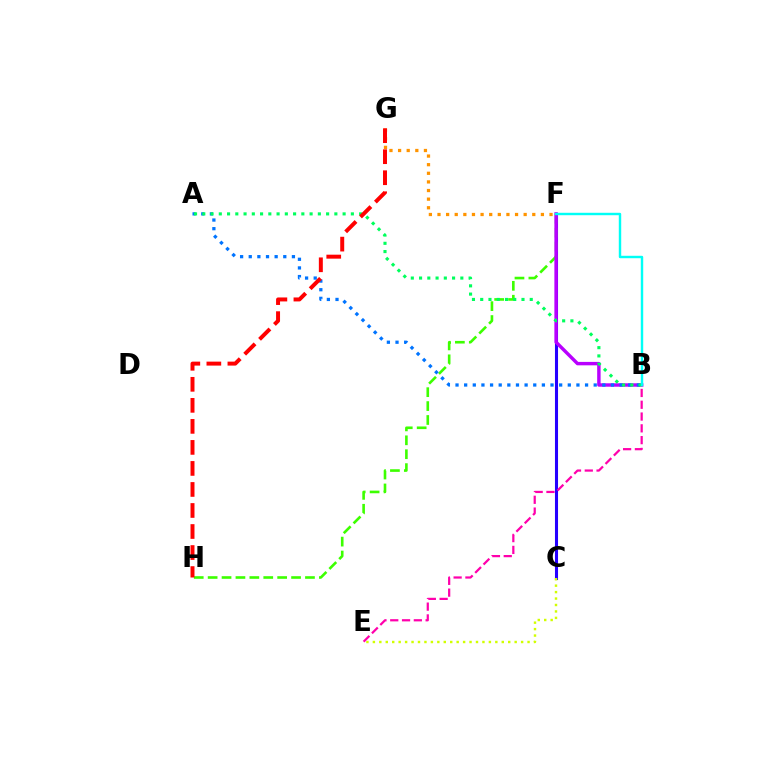{('C', 'F'): [{'color': '#2500ff', 'line_style': 'solid', 'thickness': 2.21}], ('C', 'E'): [{'color': '#d1ff00', 'line_style': 'dotted', 'thickness': 1.75}], ('F', 'H'): [{'color': '#3dff00', 'line_style': 'dashed', 'thickness': 1.89}], ('B', 'E'): [{'color': '#ff00ac', 'line_style': 'dashed', 'thickness': 1.6}], ('B', 'F'): [{'color': '#b900ff', 'line_style': 'solid', 'thickness': 2.47}, {'color': '#00fff6', 'line_style': 'solid', 'thickness': 1.75}], ('A', 'B'): [{'color': '#0074ff', 'line_style': 'dotted', 'thickness': 2.35}, {'color': '#00ff5c', 'line_style': 'dotted', 'thickness': 2.24}], ('F', 'G'): [{'color': '#ff9400', 'line_style': 'dotted', 'thickness': 2.34}], ('G', 'H'): [{'color': '#ff0000', 'line_style': 'dashed', 'thickness': 2.86}]}